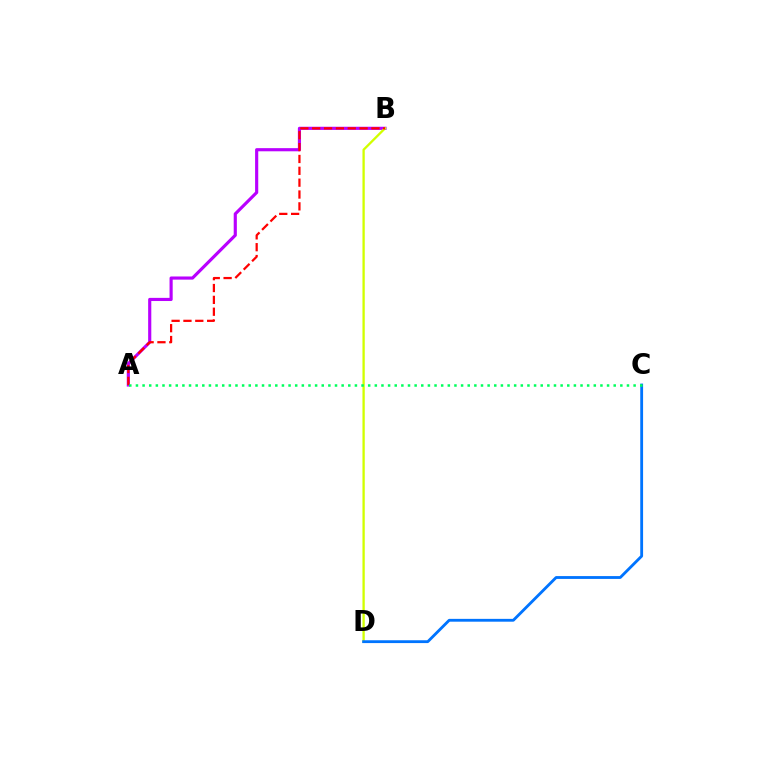{('A', 'B'): [{'color': '#b900ff', 'line_style': 'solid', 'thickness': 2.27}, {'color': '#ff0000', 'line_style': 'dashed', 'thickness': 1.61}], ('B', 'D'): [{'color': '#d1ff00', 'line_style': 'solid', 'thickness': 1.67}], ('C', 'D'): [{'color': '#0074ff', 'line_style': 'solid', 'thickness': 2.04}], ('A', 'C'): [{'color': '#00ff5c', 'line_style': 'dotted', 'thickness': 1.8}]}